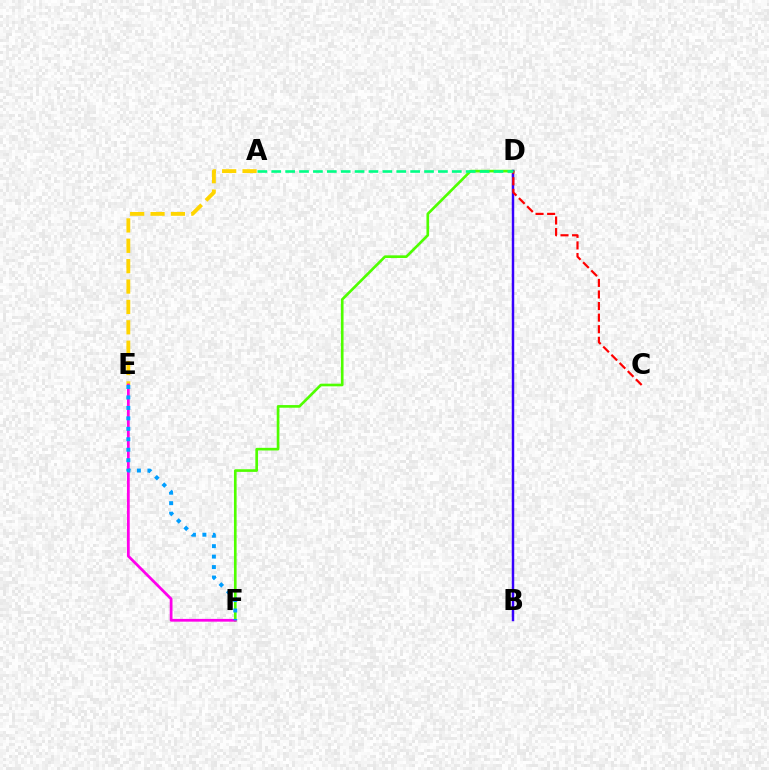{('D', 'F'): [{'color': '#4fff00', 'line_style': 'solid', 'thickness': 1.91}], ('B', 'D'): [{'color': '#3700ff', 'line_style': 'solid', 'thickness': 1.77}], ('A', 'E'): [{'color': '#ffd500', 'line_style': 'dashed', 'thickness': 2.77}], ('C', 'D'): [{'color': '#ff0000', 'line_style': 'dashed', 'thickness': 1.57}], ('E', 'F'): [{'color': '#ff00ed', 'line_style': 'solid', 'thickness': 1.99}, {'color': '#009eff', 'line_style': 'dotted', 'thickness': 2.84}], ('A', 'D'): [{'color': '#00ff86', 'line_style': 'dashed', 'thickness': 1.89}]}